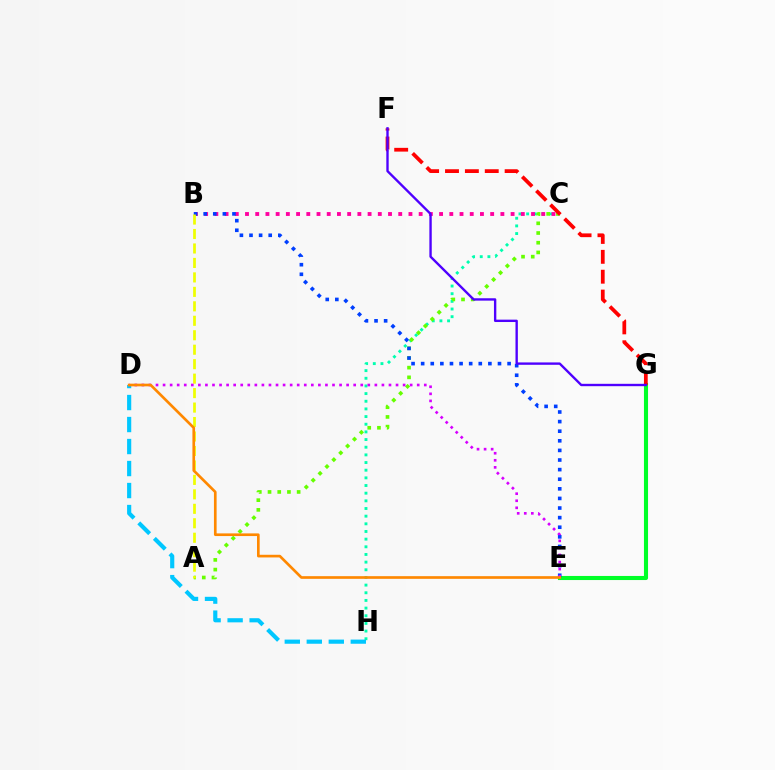{('C', 'H'): [{'color': '#00ffaf', 'line_style': 'dotted', 'thickness': 2.08}], ('B', 'C'): [{'color': '#ff00a0', 'line_style': 'dotted', 'thickness': 2.78}], ('E', 'G'): [{'color': '#00ff27', 'line_style': 'solid', 'thickness': 2.94}], ('A', 'C'): [{'color': '#66ff00', 'line_style': 'dotted', 'thickness': 2.64}], ('B', 'E'): [{'color': '#003fff', 'line_style': 'dotted', 'thickness': 2.61}], ('F', 'G'): [{'color': '#ff0000', 'line_style': 'dashed', 'thickness': 2.7}, {'color': '#4f00ff', 'line_style': 'solid', 'thickness': 1.71}], ('D', 'H'): [{'color': '#00c7ff', 'line_style': 'dashed', 'thickness': 2.99}], ('A', 'B'): [{'color': '#eeff00', 'line_style': 'dashed', 'thickness': 1.96}], ('D', 'E'): [{'color': '#d600ff', 'line_style': 'dotted', 'thickness': 1.92}, {'color': '#ff8800', 'line_style': 'solid', 'thickness': 1.92}]}